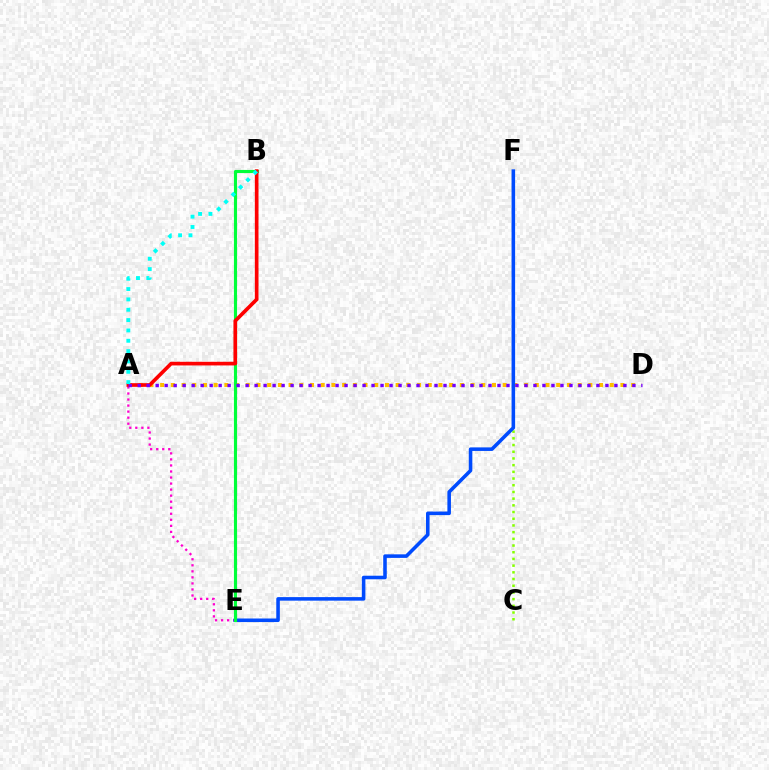{('A', 'E'): [{'color': '#ff00cf', 'line_style': 'dotted', 'thickness': 1.64}], ('C', 'F'): [{'color': '#84ff00', 'line_style': 'dotted', 'thickness': 1.82}], ('A', 'D'): [{'color': '#ffbd00', 'line_style': 'dotted', 'thickness': 2.91}, {'color': '#7200ff', 'line_style': 'dotted', 'thickness': 2.44}], ('E', 'F'): [{'color': '#004bff', 'line_style': 'solid', 'thickness': 2.56}], ('B', 'E'): [{'color': '#00ff39', 'line_style': 'solid', 'thickness': 2.25}], ('A', 'B'): [{'color': '#ff0000', 'line_style': 'solid', 'thickness': 2.63}, {'color': '#00fff6', 'line_style': 'dotted', 'thickness': 2.81}]}